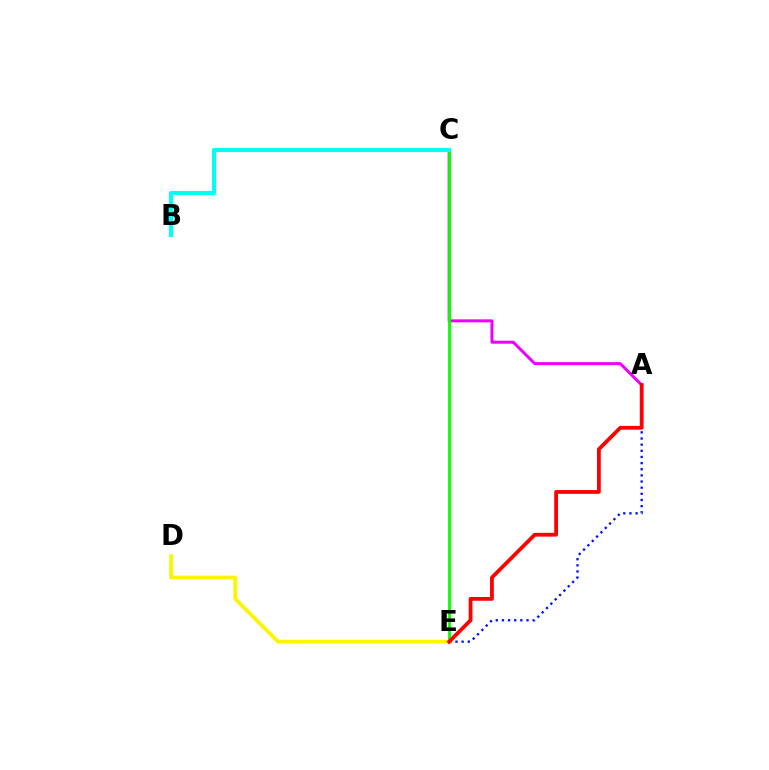{('A', 'E'): [{'color': '#0010ff', 'line_style': 'dotted', 'thickness': 1.67}, {'color': '#ff0000', 'line_style': 'solid', 'thickness': 2.72}], ('A', 'C'): [{'color': '#ee00ff', 'line_style': 'solid', 'thickness': 2.16}], ('C', 'E'): [{'color': '#08ff00', 'line_style': 'solid', 'thickness': 2.03}], ('B', 'C'): [{'color': '#00fff6', 'line_style': 'solid', 'thickness': 2.95}], ('D', 'E'): [{'color': '#fcf500', 'line_style': 'solid', 'thickness': 2.73}]}